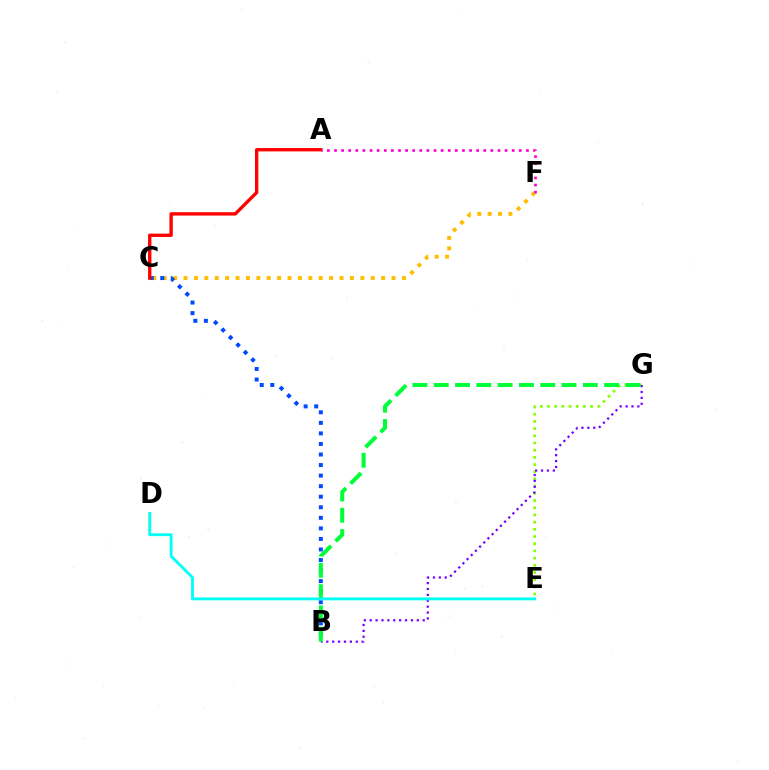{('C', 'F'): [{'color': '#ffbd00', 'line_style': 'dotted', 'thickness': 2.83}], ('E', 'G'): [{'color': '#84ff00', 'line_style': 'dotted', 'thickness': 1.95}], ('B', 'G'): [{'color': '#7200ff', 'line_style': 'dotted', 'thickness': 1.6}, {'color': '#00ff39', 'line_style': 'dashed', 'thickness': 2.89}], ('B', 'C'): [{'color': '#004bff', 'line_style': 'dotted', 'thickness': 2.87}], ('A', 'C'): [{'color': '#ff0000', 'line_style': 'solid', 'thickness': 2.41}], ('A', 'F'): [{'color': '#ff00cf', 'line_style': 'dotted', 'thickness': 1.93}], ('D', 'E'): [{'color': '#00fff6', 'line_style': 'solid', 'thickness': 2.05}]}